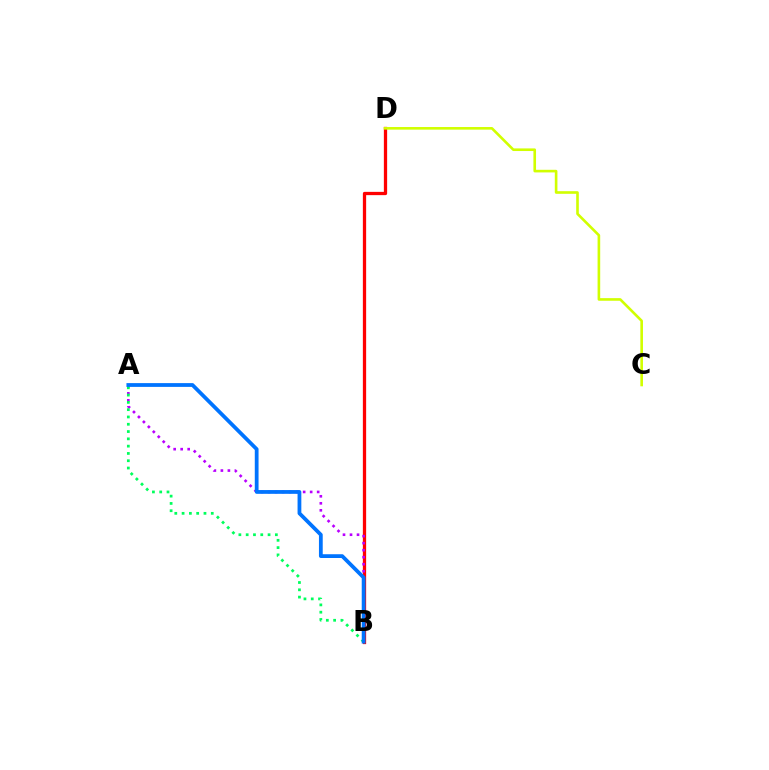{('B', 'D'): [{'color': '#ff0000', 'line_style': 'solid', 'thickness': 2.36}], ('A', 'B'): [{'color': '#b900ff', 'line_style': 'dotted', 'thickness': 1.9}, {'color': '#00ff5c', 'line_style': 'dotted', 'thickness': 1.98}, {'color': '#0074ff', 'line_style': 'solid', 'thickness': 2.72}], ('C', 'D'): [{'color': '#d1ff00', 'line_style': 'solid', 'thickness': 1.89}]}